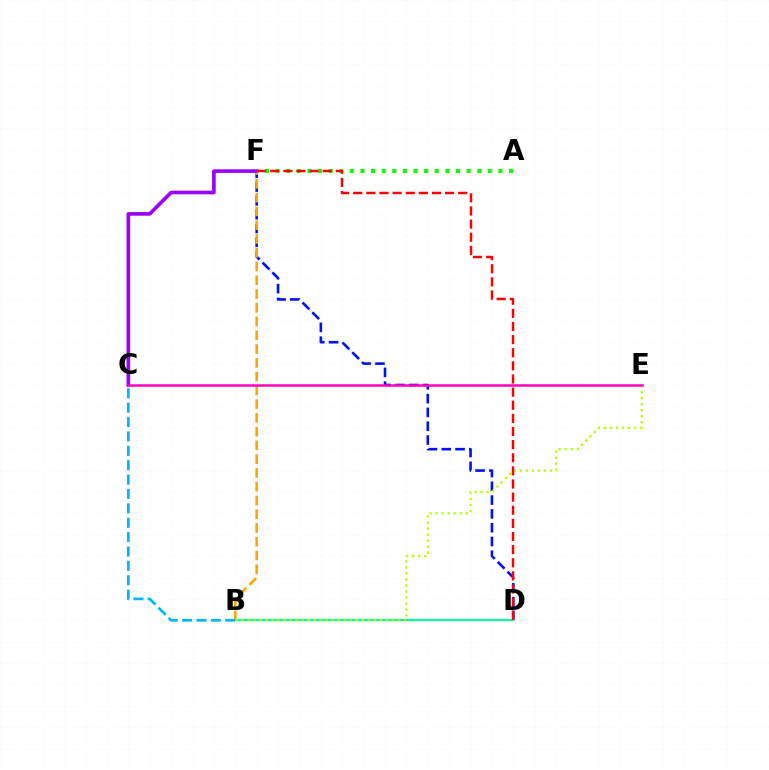{('D', 'F'): [{'color': '#0010ff', 'line_style': 'dashed', 'thickness': 1.88}, {'color': '#ff0000', 'line_style': 'dashed', 'thickness': 1.78}], ('B', 'F'): [{'color': '#ffa500', 'line_style': 'dashed', 'thickness': 1.87}], ('B', 'D'): [{'color': '#00ff9d', 'line_style': 'solid', 'thickness': 1.55}], ('B', 'C'): [{'color': '#00b5ff', 'line_style': 'dashed', 'thickness': 1.95}], ('C', 'F'): [{'color': '#9b00ff', 'line_style': 'solid', 'thickness': 2.61}], ('A', 'F'): [{'color': '#08ff00', 'line_style': 'dotted', 'thickness': 2.88}], ('B', 'E'): [{'color': '#b3ff00', 'line_style': 'dotted', 'thickness': 1.64}], ('C', 'E'): [{'color': '#ff00bd', 'line_style': 'solid', 'thickness': 1.81}]}